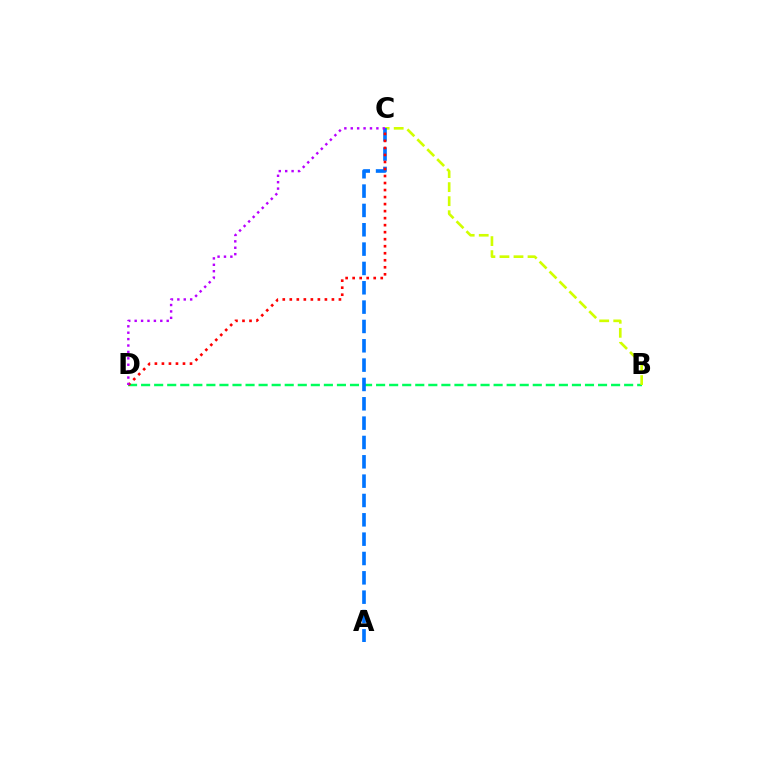{('B', 'D'): [{'color': '#00ff5c', 'line_style': 'dashed', 'thickness': 1.77}], ('B', 'C'): [{'color': '#d1ff00', 'line_style': 'dashed', 'thickness': 1.91}], ('A', 'C'): [{'color': '#0074ff', 'line_style': 'dashed', 'thickness': 2.63}], ('C', 'D'): [{'color': '#ff0000', 'line_style': 'dotted', 'thickness': 1.91}, {'color': '#b900ff', 'line_style': 'dotted', 'thickness': 1.74}]}